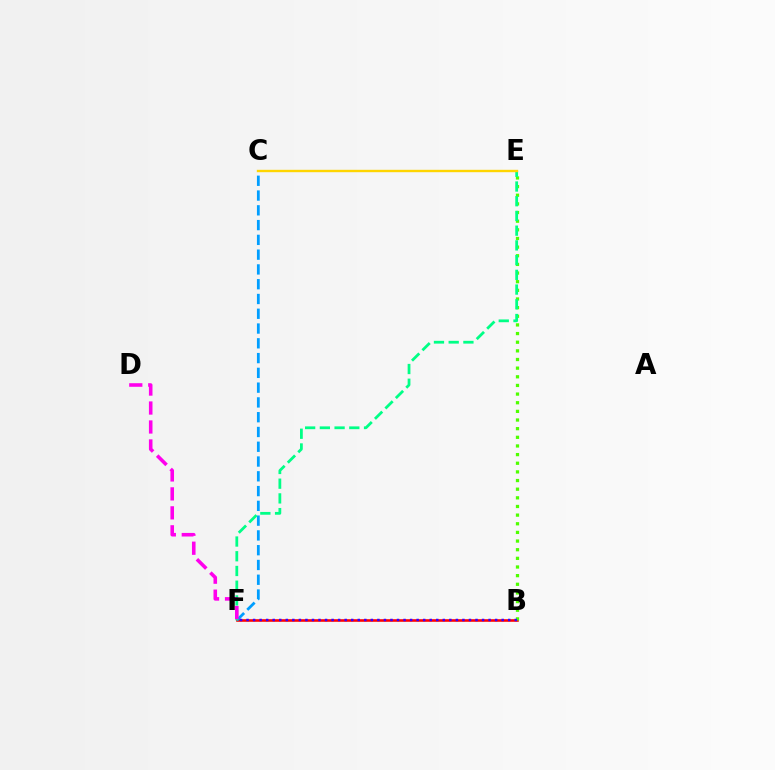{('B', 'F'): [{'color': '#ff0000', 'line_style': 'solid', 'thickness': 1.87}, {'color': '#3700ff', 'line_style': 'dotted', 'thickness': 1.78}], ('B', 'E'): [{'color': '#4fff00', 'line_style': 'dotted', 'thickness': 2.35}], ('C', 'F'): [{'color': '#009eff', 'line_style': 'dashed', 'thickness': 2.01}], ('E', 'F'): [{'color': '#00ff86', 'line_style': 'dashed', 'thickness': 2.0}], ('D', 'F'): [{'color': '#ff00ed', 'line_style': 'dashed', 'thickness': 2.58}], ('C', 'E'): [{'color': '#ffd500', 'line_style': 'solid', 'thickness': 1.72}]}